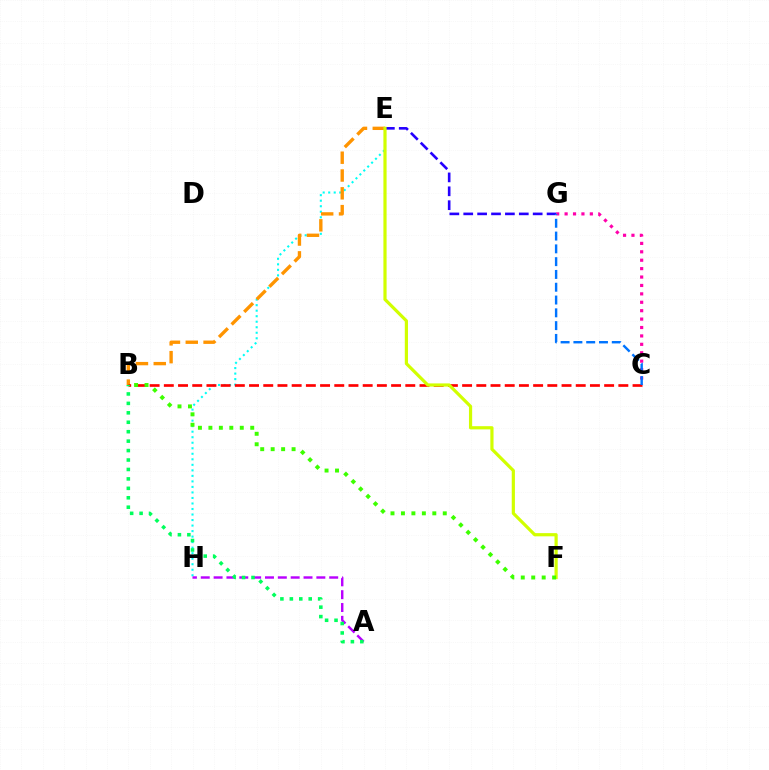{('E', 'H'): [{'color': '#00fff6', 'line_style': 'dotted', 'thickness': 1.5}], ('B', 'E'): [{'color': '#ff9400', 'line_style': 'dashed', 'thickness': 2.42}], ('C', 'G'): [{'color': '#ff00ac', 'line_style': 'dotted', 'thickness': 2.29}, {'color': '#0074ff', 'line_style': 'dashed', 'thickness': 1.74}], ('B', 'C'): [{'color': '#ff0000', 'line_style': 'dashed', 'thickness': 1.93}], ('E', 'G'): [{'color': '#2500ff', 'line_style': 'dashed', 'thickness': 1.89}], ('E', 'F'): [{'color': '#d1ff00', 'line_style': 'solid', 'thickness': 2.3}], ('B', 'F'): [{'color': '#3dff00', 'line_style': 'dotted', 'thickness': 2.84}], ('A', 'H'): [{'color': '#b900ff', 'line_style': 'dashed', 'thickness': 1.74}], ('A', 'B'): [{'color': '#00ff5c', 'line_style': 'dotted', 'thickness': 2.56}]}